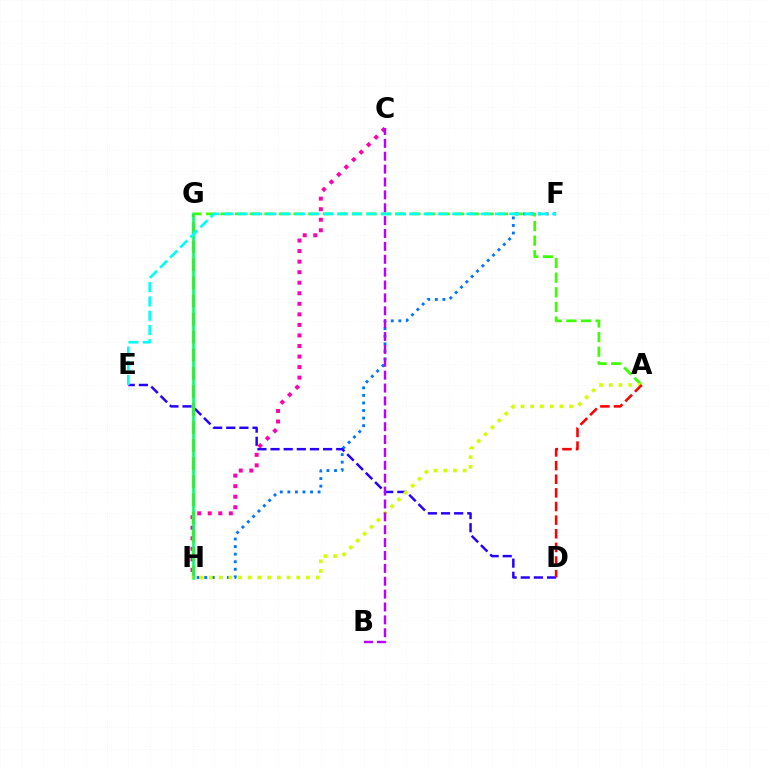{('A', 'G'): [{'color': '#3dff00', 'line_style': 'dashed', 'thickness': 1.98}], ('F', 'H'): [{'color': '#0074ff', 'line_style': 'dotted', 'thickness': 2.05}], ('D', 'E'): [{'color': '#2500ff', 'line_style': 'dashed', 'thickness': 1.78}], ('C', 'H'): [{'color': '#ff00ac', 'line_style': 'dotted', 'thickness': 2.87}], ('G', 'H'): [{'color': '#ff9400', 'line_style': 'dashed', 'thickness': 2.46}, {'color': '#00ff5c', 'line_style': 'solid', 'thickness': 1.85}], ('A', 'H'): [{'color': '#d1ff00', 'line_style': 'dotted', 'thickness': 2.64}], ('B', 'C'): [{'color': '#b900ff', 'line_style': 'dashed', 'thickness': 1.75}], ('A', 'D'): [{'color': '#ff0000', 'line_style': 'dashed', 'thickness': 1.85}], ('E', 'F'): [{'color': '#00fff6', 'line_style': 'dashed', 'thickness': 1.94}]}